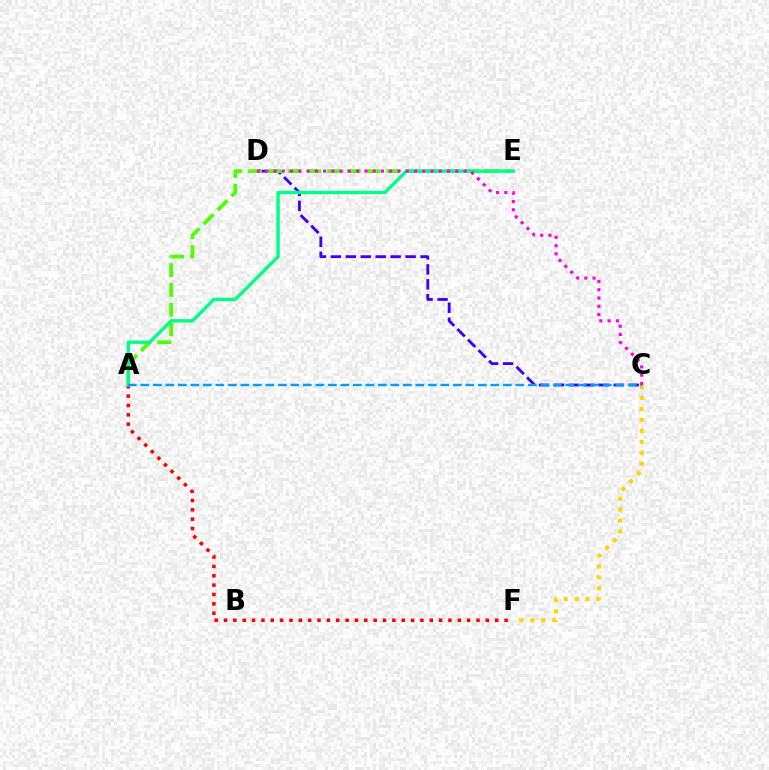{('C', 'D'): [{'color': '#3700ff', 'line_style': 'dashed', 'thickness': 2.03}, {'color': '#ff00ed', 'line_style': 'dotted', 'thickness': 2.25}], ('C', 'F'): [{'color': '#ffd500', 'line_style': 'dotted', 'thickness': 2.97}], ('A', 'E'): [{'color': '#4fff00', 'line_style': 'dashed', 'thickness': 2.68}, {'color': '#00ff86', 'line_style': 'solid', 'thickness': 2.43}], ('A', 'F'): [{'color': '#ff0000', 'line_style': 'dotted', 'thickness': 2.54}], ('A', 'C'): [{'color': '#009eff', 'line_style': 'dashed', 'thickness': 1.7}]}